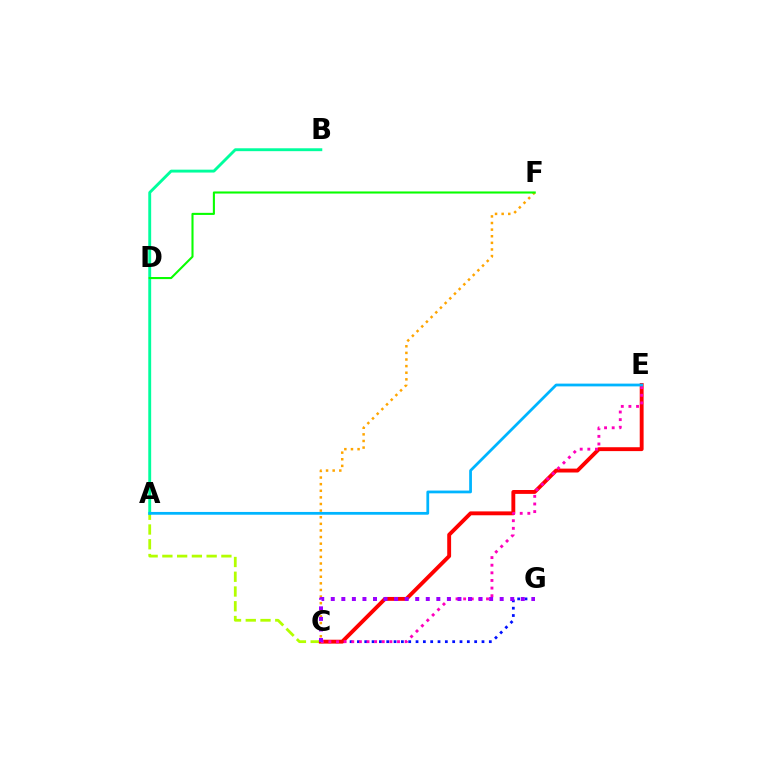{('A', 'C'): [{'color': '#b3ff00', 'line_style': 'dashed', 'thickness': 2.0}], ('C', 'F'): [{'color': '#ffa500', 'line_style': 'dotted', 'thickness': 1.8}], ('A', 'B'): [{'color': '#00ff9d', 'line_style': 'solid', 'thickness': 2.08}], ('D', 'F'): [{'color': '#08ff00', 'line_style': 'solid', 'thickness': 1.51}], ('C', 'G'): [{'color': '#0010ff', 'line_style': 'dotted', 'thickness': 1.99}, {'color': '#9b00ff', 'line_style': 'dotted', 'thickness': 2.87}], ('C', 'E'): [{'color': '#ff0000', 'line_style': 'solid', 'thickness': 2.79}, {'color': '#ff00bd', 'line_style': 'dotted', 'thickness': 2.07}], ('A', 'E'): [{'color': '#00b5ff', 'line_style': 'solid', 'thickness': 1.99}]}